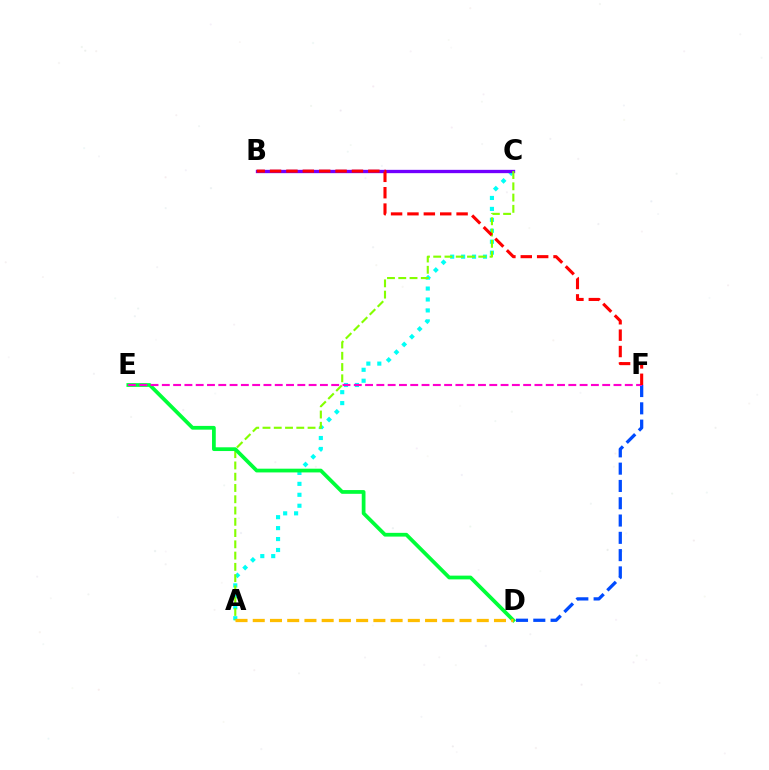{('A', 'C'): [{'color': '#00fff6', 'line_style': 'dotted', 'thickness': 2.97}, {'color': '#84ff00', 'line_style': 'dashed', 'thickness': 1.53}], ('B', 'C'): [{'color': '#7200ff', 'line_style': 'solid', 'thickness': 2.39}], ('D', 'F'): [{'color': '#004bff', 'line_style': 'dashed', 'thickness': 2.35}], ('D', 'E'): [{'color': '#00ff39', 'line_style': 'solid', 'thickness': 2.7}], ('E', 'F'): [{'color': '#ff00cf', 'line_style': 'dashed', 'thickness': 1.53}], ('B', 'F'): [{'color': '#ff0000', 'line_style': 'dashed', 'thickness': 2.23}], ('A', 'D'): [{'color': '#ffbd00', 'line_style': 'dashed', 'thickness': 2.34}]}